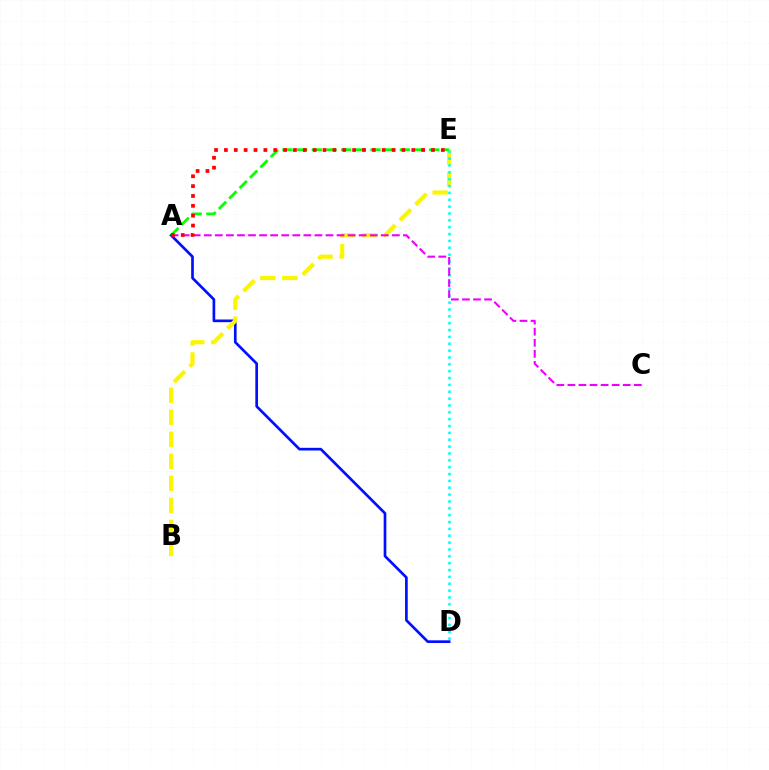{('A', 'D'): [{'color': '#0010ff', 'line_style': 'solid', 'thickness': 1.93}], ('B', 'E'): [{'color': '#fcf500', 'line_style': 'dashed', 'thickness': 2.99}], ('A', 'E'): [{'color': '#08ff00', 'line_style': 'dashed', 'thickness': 1.99}, {'color': '#ff0000', 'line_style': 'dotted', 'thickness': 2.68}], ('D', 'E'): [{'color': '#00fff6', 'line_style': 'dotted', 'thickness': 1.86}], ('A', 'C'): [{'color': '#ee00ff', 'line_style': 'dashed', 'thickness': 1.5}]}